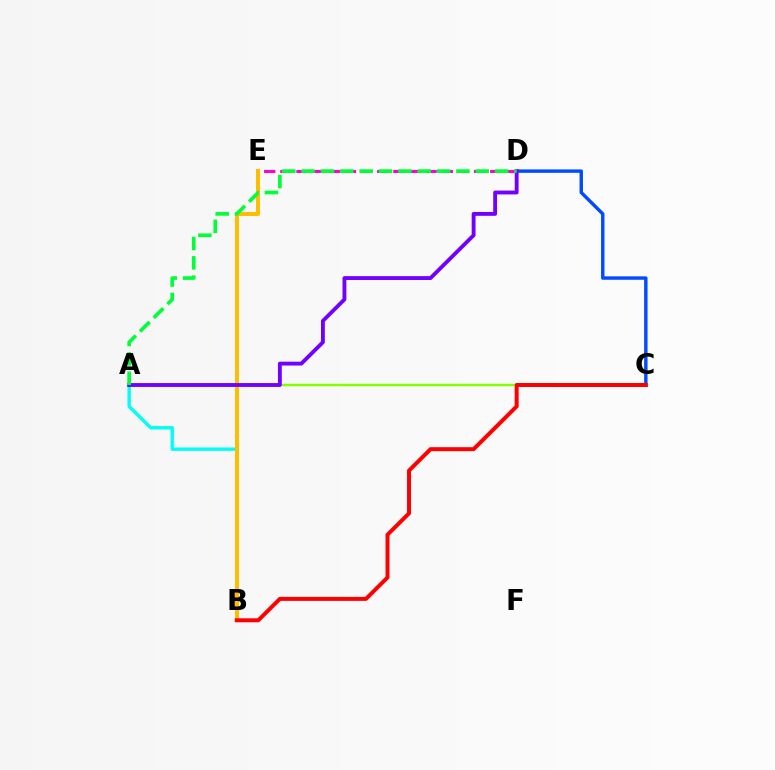{('A', 'B'): [{'color': '#00fff6', 'line_style': 'solid', 'thickness': 2.44}], ('D', 'E'): [{'color': '#ff00cf', 'line_style': 'dashed', 'thickness': 2.19}], ('B', 'E'): [{'color': '#ffbd00', 'line_style': 'solid', 'thickness': 2.88}], ('C', 'D'): [{'color': '#004bff', 'line_style': 'solid', 'thickness': 2.46}], ('A', 'C'): [{'color': '#84ff00', 'line_style': 'solid', 'thickness': 1.73}], ('B', 'C'): [{'color': '#ff0000', 'line_style': 'solid', 'thickness': 2.86}], ('A', 'D'): [{'color': '#7200ff', 'line_style': 'solid', 'thickness': 2.78}, {'color': '#00ff39', 'line_style': 'dashed', 'thickness': 2.63}]}